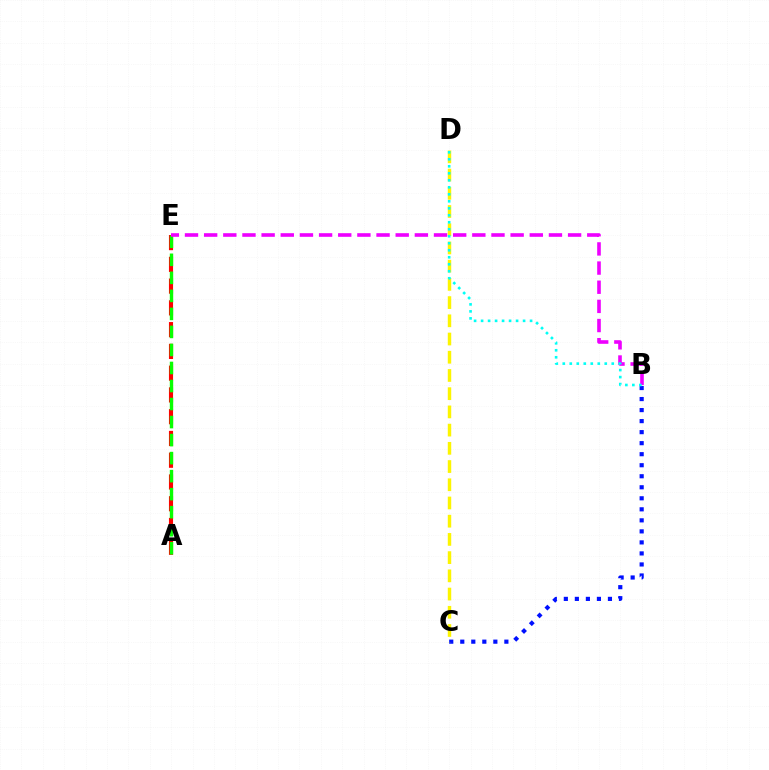{('A', 'E'): [{'color': '#ff0000', 'line_style': 'dashed', 'thickness': 2.96}, {'color': '#08ff00', 'line_style': 'dashed', 'thickness': 2.45}], ('B', 'C'): [{'color': '#0010ff', 'line_style': 'dotted', 'thickness': 3.0}], ('C', 'D'): [{'color': '#fcf500', 'line_style': 'dashed', 'thickness': 2.47}], ('B', 'E'): [{'color': '#ee00ff', 'line_style': 'dashed', 'thickness': 2.6}], ('B', 'D'): [{'color': '#00fff6', 'line_style': 'dotted', 'thickness': 1.9}]}